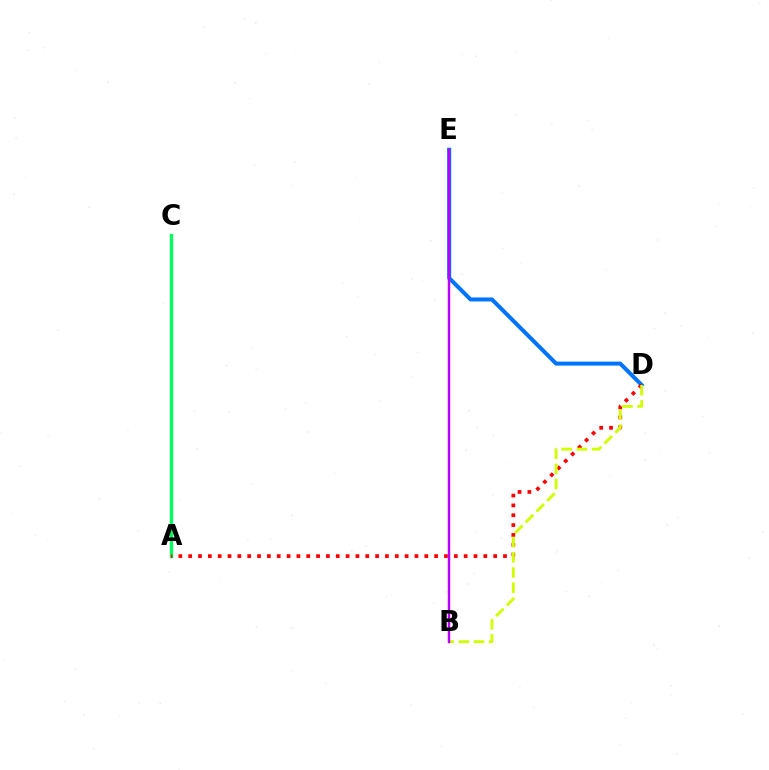{('A', 'C'): [{'color': '#00ff5c', 'line_style': 'solid', 'thickness': 2.4}], ('D', 'E'): [{'color': '#0074ff', 'line_style': 'solid', 'thickness': 2.89}], ('A', 'D'): [{'color': '#ff0000', 'line_style': 'dotted', 'thickness': 2.67}], ('B', 'D'): [{'color': '#d1ff00', 'line_style': 'dashed', 'thickness': 2.06}], ('B', 'E'): [{'color': '#b900ff', 'line_style': 'solid', 'thickness': 1.77}]}